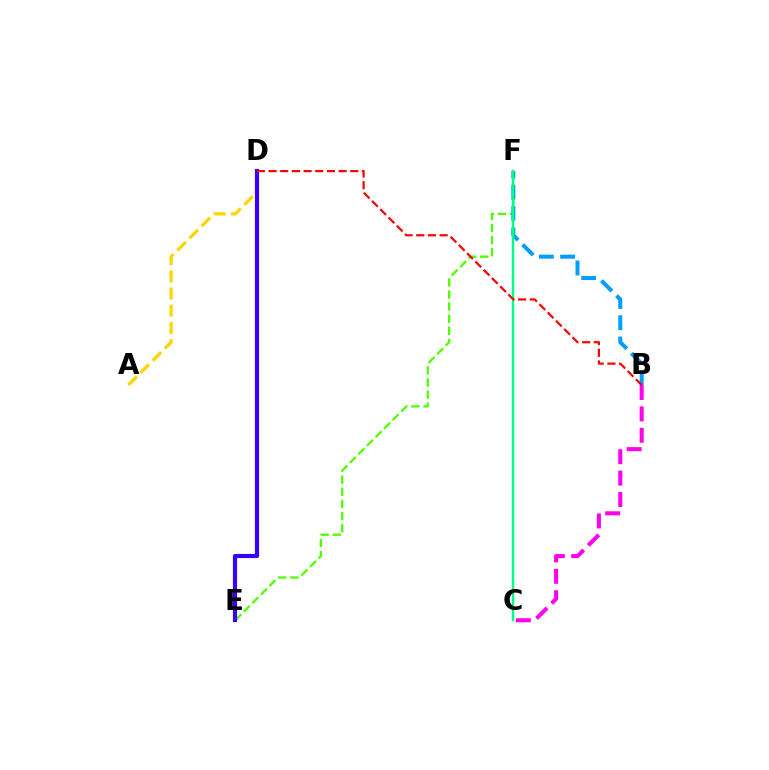{('E', 'F'): [{'color': '#4fff00', 'line_style': 'dashed', 'thickness': 1.64}], ('A', 'D'): [{'color': '#ffd500', 'line_style': 'dashed', 'thickness': 2.34}], ('B', 'C'): [{'color': '#ff00ed', 'line_style': 'dashed', 'thickness': 2.91}], ('B', 'F'): [{'color': '#009eff', 'line_style': 'dashed', 'thickness': 2.89}], ('C', 'F'): [{'color': '#00ff86', 'line_style': 'solid', 'thickness': 1.74}], ('D', 'E'): [{'color': '#3700ff', 'line_style': 'solid', 'thickness': 3.0}], ('B', 'D'): [{'color': '#ff0000', 'line_style': 'dashed', 'thickness': 1.59}]}